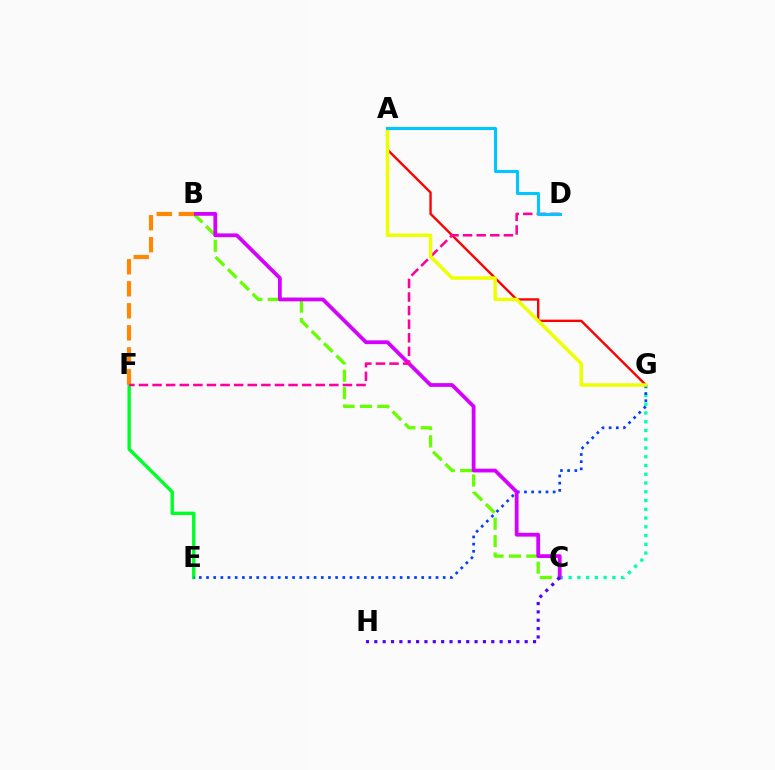{('E', 'F'): [{'color': '#00ff27', 'line_style': 'solid', 'thickness': 2.44}], ('C', 'G'): [{'color': '#00ffaf', 'line_style': 'dotted', 'thickness': 2.38}], ('A', 'G'): [{'color': '#ff0000', 'line_style': 'solid', 'thickness': 1.71}, {'color': '#eeff00', 'line_style': 'solid', 'thickness': 2.51}], ('B', 'C'): [{'color': '#66ff00', 'line_style': 'dashed', 'thickness': 2.36}, {'color': '#d600ff', 'line_style': 'solid', 'thickness': 2.72}], ('E', 'G'): [{'color': '#003fff', 'line_style': 'dotted', 'thickness': 1.95}], ('B', 'F'): [{'color': '#ff8800', 'line_style': 'dashed', 'thickness': 2.99}], ('D', 'F'): [{'color': '#ff00a0', 'line_style': 'dashed', 'thickness': 1.85}], ('C', 'H'): [{'color': '#4f00ff', 'line_style': 'dotted', 'thickness': 2.27}], ('A', 'D'): [{'color': '#00c7ff', 'line_style': 'solid', 'thickness': 2.19}]}